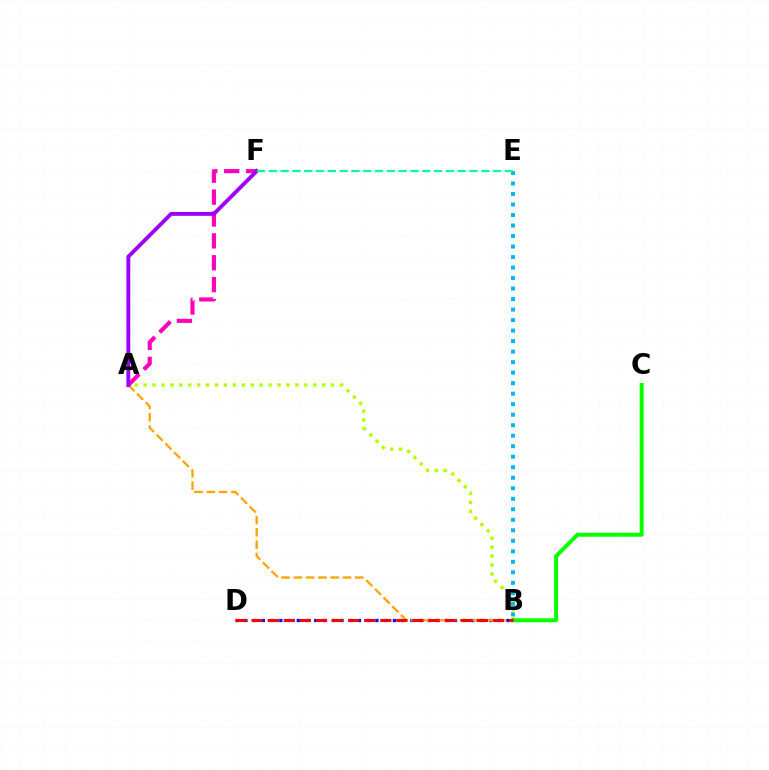{('A', 'B'): [{'color': '#b3ff00', 'line_style': 'dotted', 'thickness': 2.43}, {'color': '#ffa500', 'line_style': 'dashed', 'thickness': 1.67}], ('B', 'D'): [{'color': '#0010ff', 'line_style': 'dotted', 'thickness': 2.37}, {'color': '#ff0000', 'line_style': 'dashed', 'thickness': 2.18}], ('A', 'F'): [{'color': '#ff00bd', 'line_style': 'dashed', 'thickness': 2.97}, {'color': '#9b00ff', 'line_style': 'solid', 'thickness': 2.78}], ('B', 'C'): [{'color': '#08ff00', 'line_style': 'solid', 'thickness': 2.87}], ('B', 'E'): [{'color': '#00b5ff', 'line_style': 'dotted', 'thickness': 2.86}], ('E', 'F'): [{'color': '#00ff9d', 'line_style': 'dashed', 'thickness': 1.6}]}